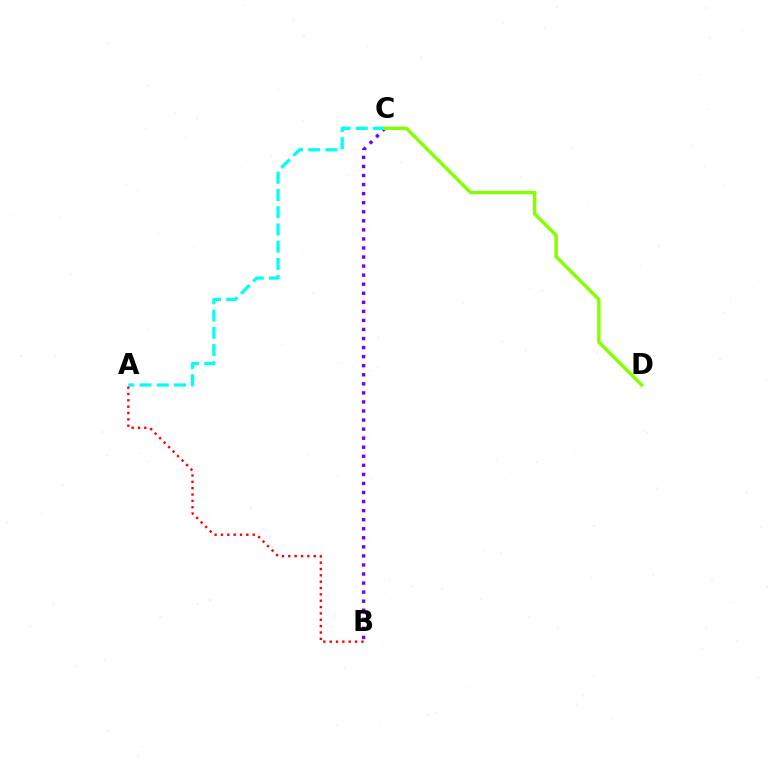{('B', 'C'): [{'color': '#7200ff', 'line_style': 'dotted', 'thickness': 2.46}], ('A', 'C'): [{'color': '#00fff6', 'line_style': 'dashed', 'thickness': 2.34}], ('C', 'D'): [{'color': '#84ff00', 'line_style': 'solid', 'thickness': 2.47}], ('A', 'B'): [{'color': '#ff0000', 'line_style': 'dotted', 'thickness': 1.72}]}